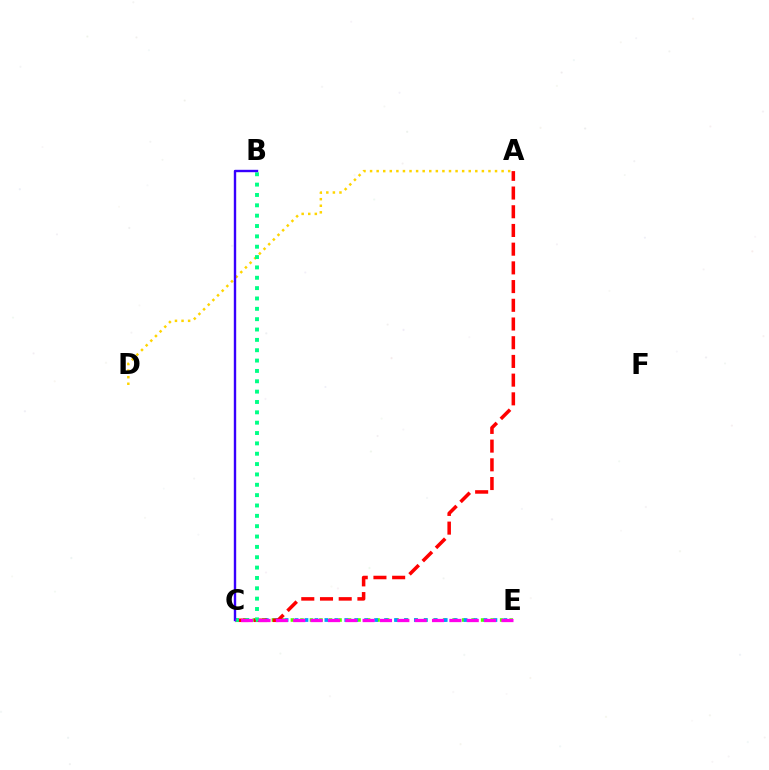{('C', 'E'): [{'color': '#4fff00', 'line_style': 'dotted', 'thickness': 2.58}, {'color': '#009eff', 'line_style': 'dotted', 'thickness': 2.7}, {'color': '#ff00ed', 'line_style': 'dashed', 'thickness': 2.36}], ('A', 'D'): [{'color': '#ffd500', 'line_style': 'dotted', 'thickness': 1.79}], ('A', 'C'): [{'color': '#ff0000', 'line_style': 'dashed', 'thickness': 2.54}], ('B', 'C'): [{'color': '#00ff86', 'line_style': 'dotted', 'thickness': 2.81}, {'color': '#3700ff', 'line_style': 'solid', 'thickness': 1.73}]}